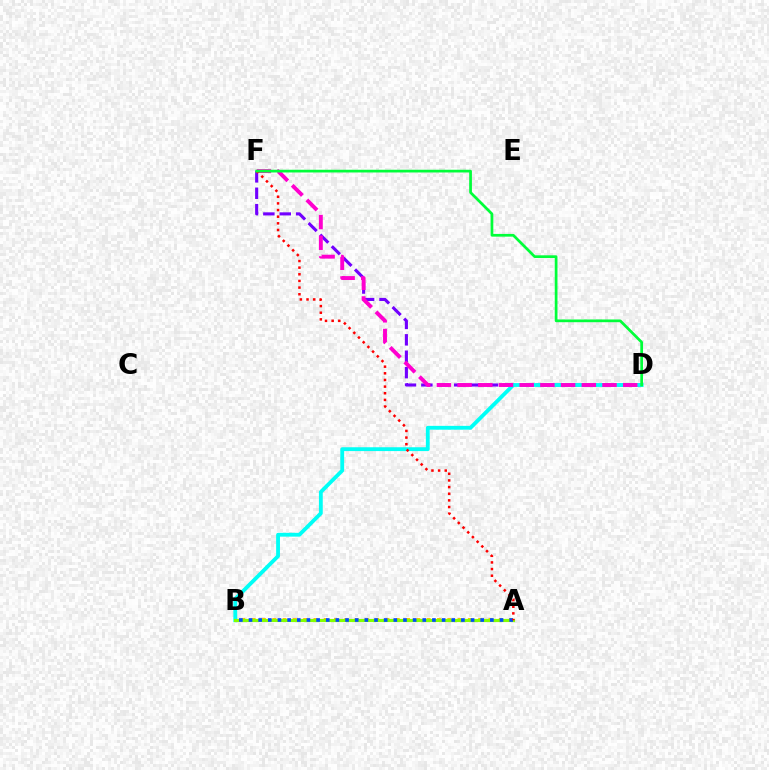{('A', 'B'): [{'color': '#ffbd00', 'line_style': 'dotted', 'thickness': 2.8}, {'color': '#84ff00', 'line_style': 'solid', 'thickness': 2.27}, {'color': '#004bff', 'line_style': 'dotted', 'thickness': 2.62}], ('D', 'F'): [{'color': '#7200ff', 'line_style': 'dashed', 'thickness': 2.23}, {'color': '#ff00cf', 'line_style': 'dashed', 'thickness': 2.81}, {'color': '#00ff39', 'line_style': 'solid', 'thickness': 1.96}], ('B', 'D'): [{'color': '#00fff6', 'line_style': 'solid', 'thickness': 2.76}], ('A', 'F'): [{'color': '#ff0000', 'line_style': 'dotted', 'thickness': 1.81}]}